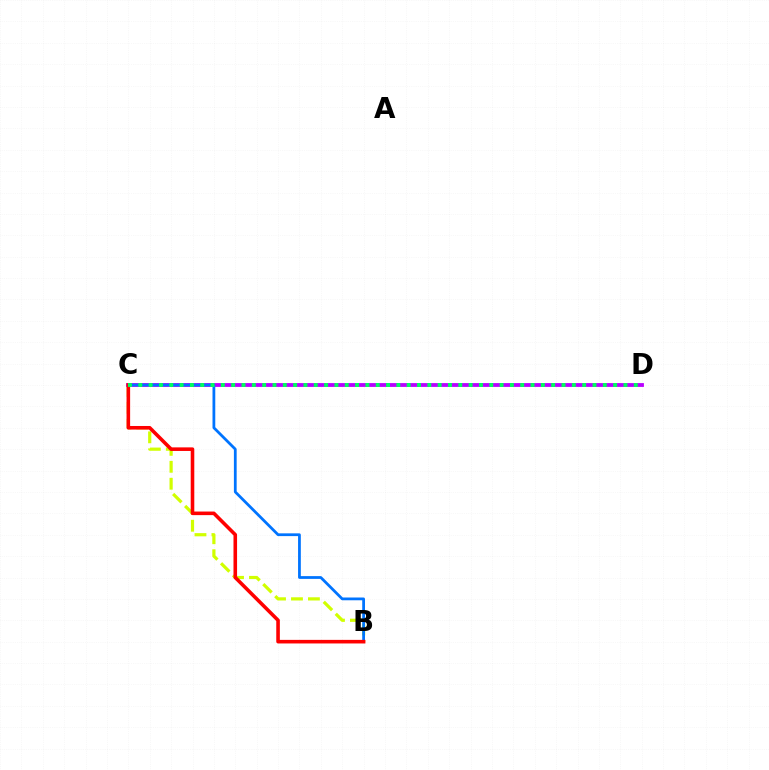{('B', 'C'): [{'color': '#d1ff00', 'line_style': 'dashed', 'thickness': 2.3}, {'color': '#0074ff', 'line_style': 'solid', 'thickness': 1.99}, {'color': '#ff0000', 'line_style': 'solid', 'thickness': 2.58}], ('C', 'D'): [{'color': '#b900ff', 'line_style': 'solid', 'thickness': 2.74}, {'color': '#00ff5c', 'line_style': 'dotted', 'thickness': 2.8}]}